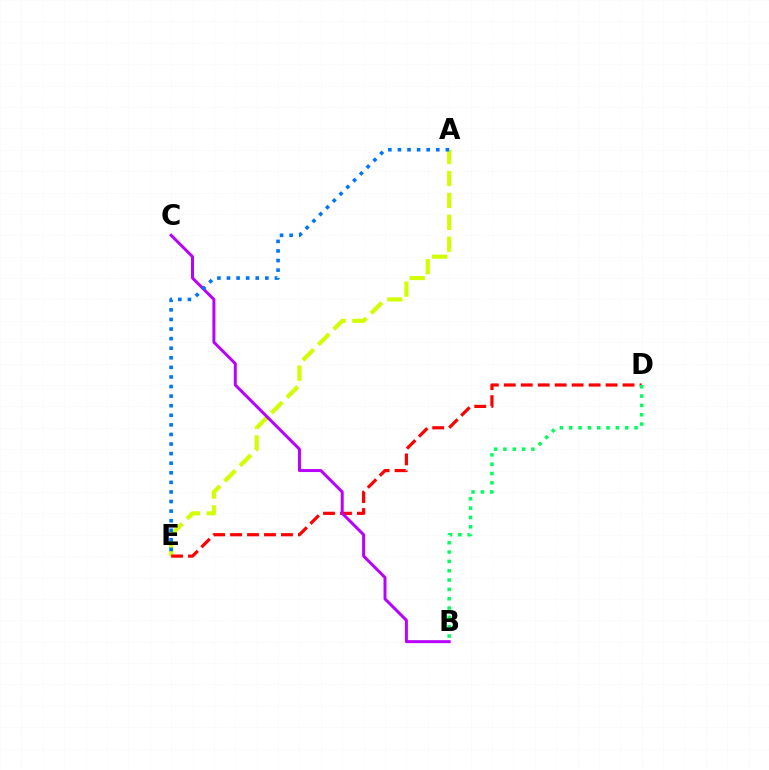{('A', 'E'): [{'color': '#d1ff00', 'line_style': 'dashed', 'thickness': 2.98}, {'color': '#0074ff', 'line_style': 'dotted', 'thickness': 2.6}], ('D', 'E'): [{'color': '#ff0000', 'line_style': 'dashed', 'thickness': 2.31}], ('B', 'C'): [{'color': '#b900ff', 'line_style': 'solid', 'thickness': 2.14}], ('B', 'D'): [{'color': '#00ff5c', 'line_style': 'dotted', 'thickness': 2.54}]}